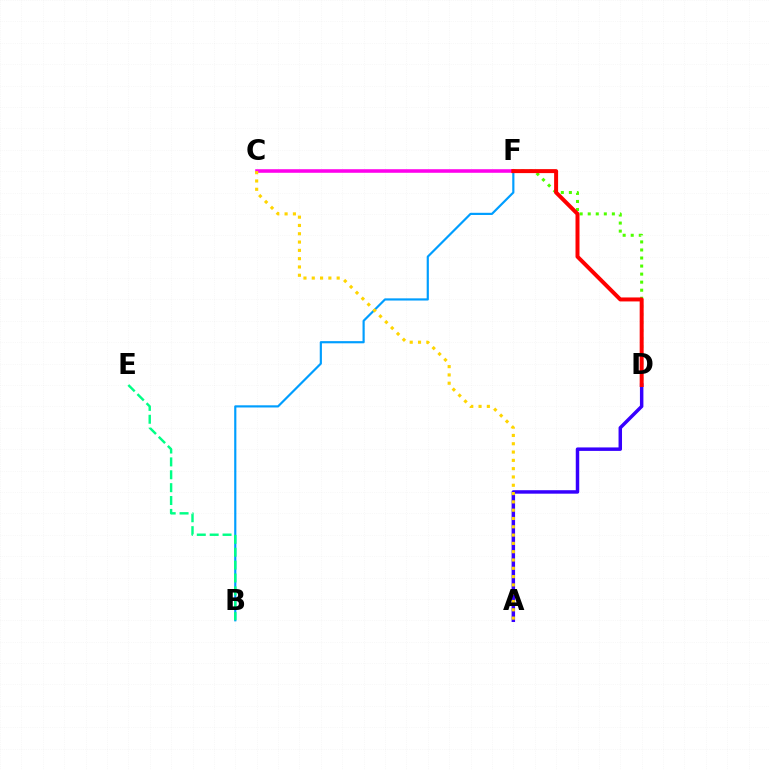{('C', 'F'): [{'color': '#ff00ed', 'line_style': 'solid', 'thickness': 2.57}], ('A', 'D'): [{'color': '#3700ff', 'line_style': 'solid', 'thickness': 2.5}], ('D', 'F'): [{'color': '#4fff00', 'line_style': 'dotted', 'thickness': 2.19}, {'color': '#ff0000', 'line_style': 'solid', 'thickness': 2.87}], ('B', 'F'): [{'color': '#009eff', 'line_style': 'solid', 'thickness': 1.57}], ('B', 'E'): [{'color': '#00ff86', 'line_style': 'dashed', 'thickness': 1.75}], ('A', 'C'): [{'color': '#ffd500', 'line_style': 'dotted', 'thickness': 2.26}]}